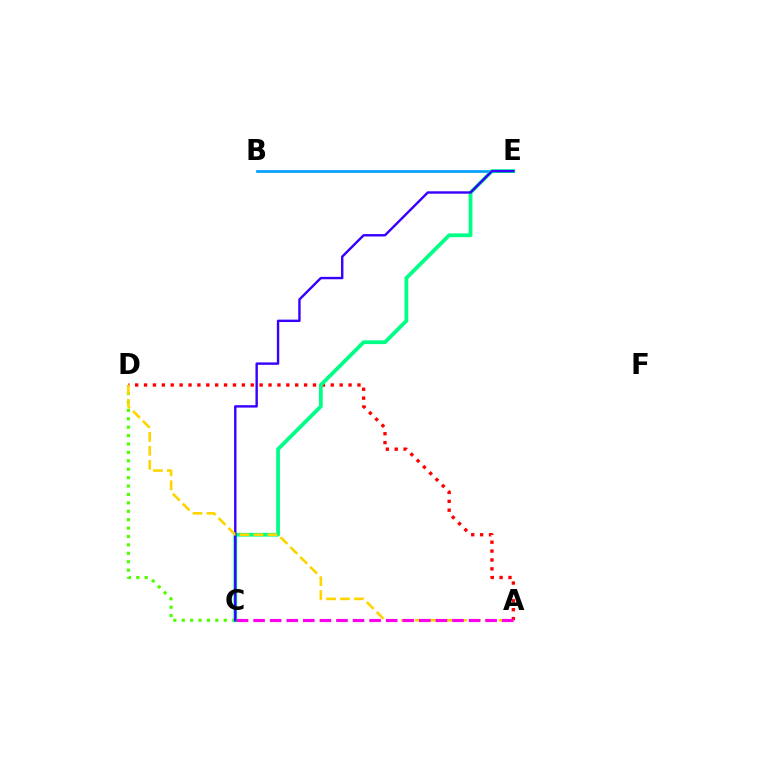{('B', 'E'): [{'color': '#009eff', 'line_style': 'solid', 'thickness': 1.93}], ('C', 'D'): [{'color': '#4fff00', 'line_style': 'dotted', 'thickness': 2.28}], ('A', 'D'): [{'color': '#ff0000', 'line_style': 'dotted', 'thickness': 2.42}, {'color': '#ffd500', 'line_style': 'dashed', 'thickness': 1.9}], ('C', 'E'): [{'color': '#00ff86', 'line_style': 'solid', 'thickness': 2.72}, {'color': '#3700ff', 'line_style': 'solid', 'thickness': 1.73}], ('A', 'C'): [{'color': '#ff00ed', 'line_style': 'dashed', 'thickness': 2.25}]}